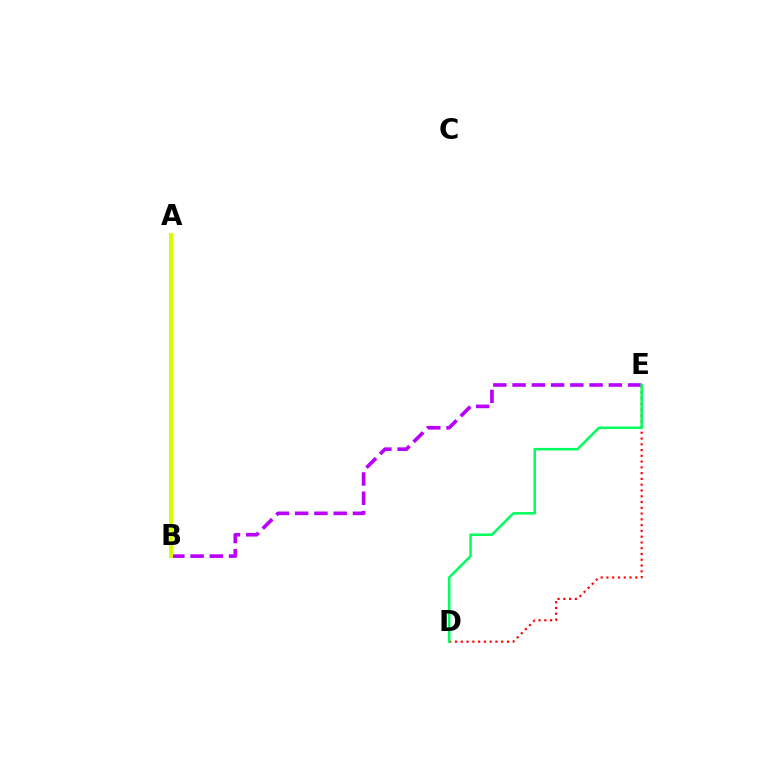{('A', 'B'): [{'color': '#0074ff', 'line_style': 'solid', 'thickness': 2.86}, {'color': '#d1ff00', 'line_style': 'solid', 'thickness': 2.9}], ('B', 'E'): [{'color': '#b900ff', 'line_style': 'dashed', 'thickness': 2.62}], ('D', 'E'): [{'color': '#ff0000', 'line_style': 'dotted', 'thickness': 1.57}, {'color': '#00ff5c', 'line_style': 'solid', 'thickness': 1.83}]}